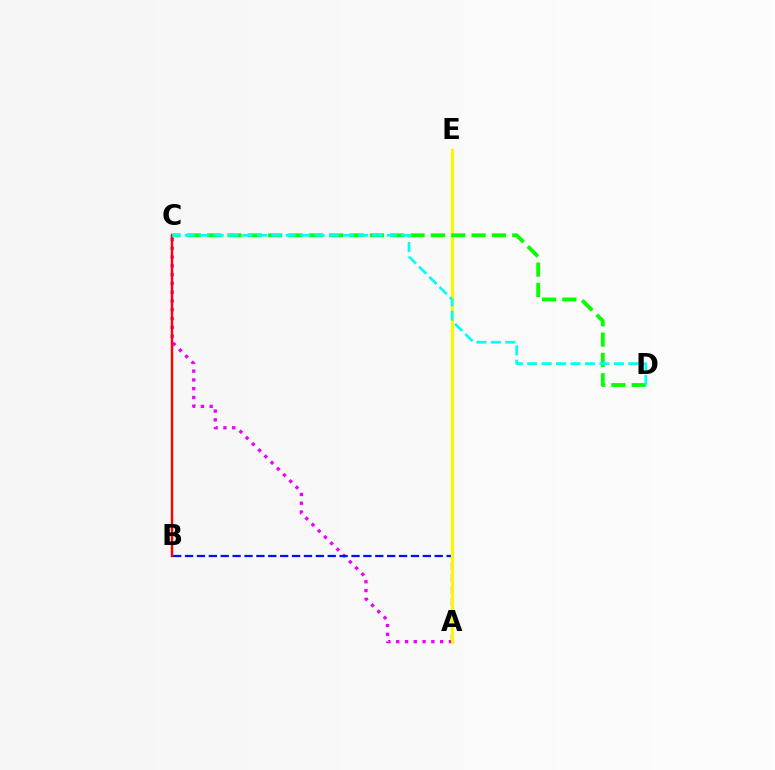{('A', 'C'): [{'color': '#ee00ff', 'line_style': 'dotted', 'thickness': 2.39}], ('A', 'B'): [{'color': '#0010ff', 'line_style': 'dashed', 'thickness': 1.62}], ('B', 'C'): [{'color': '#ff0000', 'line_style': 'solid', 'thickness': 1.73}], ('A', 'E'): [{'color': '#fcf500', 'line_style': 'solid', 'thickness': 2.28}], ('C', 'D'): [{'color': '#08ff00', 'line_style': 'dashed', 'thickness': 2.76}, {'color': '#00fff6', 'line_style': 'dashed', 'thickness': 1.96}]}